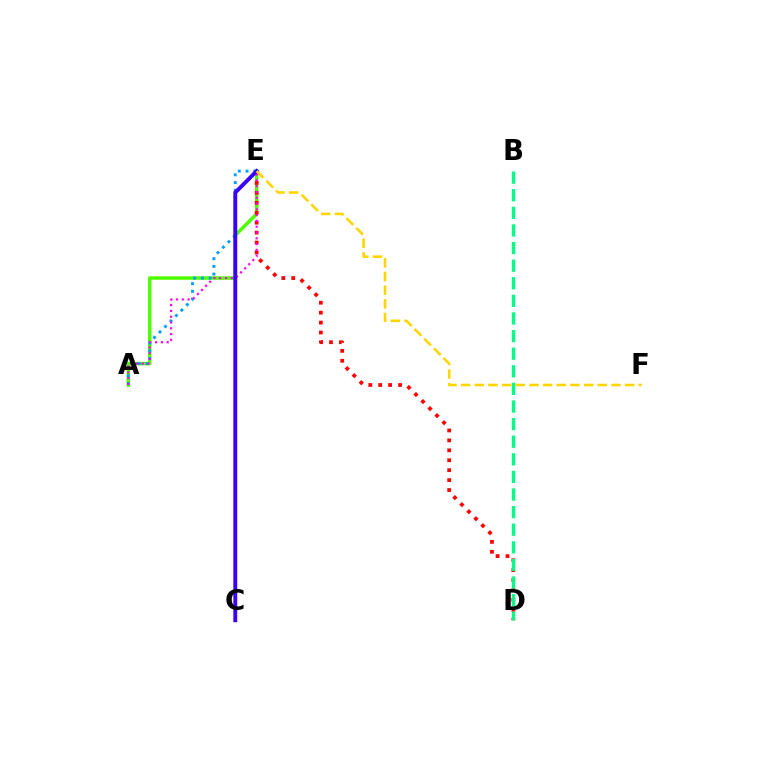{('A', 'E'): [{'color': '#4fff00', 'line_style': 'solid', 'thickness': 2.51}, {'color': '#009eff', 'line_style': 'dotted', 'thickness': 2.1}, {'color': '#ff00ed', 'line_style': 'dotted', 'thickness': 1.57}], ('D', 'E'): [{'color': '#ff0000', 'line_style': 'dotted', 'thickness': 2.7}], ('C', 'E'): [{'color': '#3700ff', 'line_style': 'solid', 'thickness': 2.81}], ('E', 'F'): [{'color': '#ffd500', 'line_style': 'dashed', 'thickness': 1.86}], ('B', 'D'): [{'color': '#00ff86', 'line_style': 'dashed', 'thickness': 2.39}]}